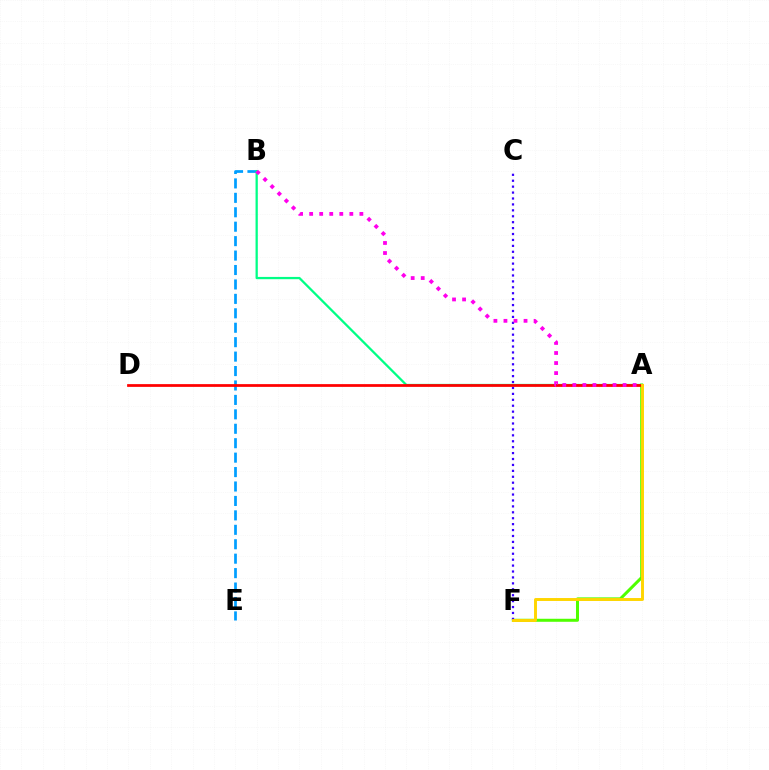{('B', 'E'): [{'color': '#009eff', 'line_style': 'dashed', 'thickness': 1.96}], ('A', 'F'): [{'color': '#4fff00', 'line_style': 'solid', 'thickness': 2.17}, {'color': '#ffd500', 'line_style': 'solid', 'thickness': 2.11}], ('C', 'F'): [{'color': '#3700ff', 'line_style': 'dotted', 'thickness': 1.61}], ('A', 'B'): [{'color': '#00ff86', 'line_style': 'solid', 'thickness': 1.64}, {'color': '#ff00ed', 'line_style': 'dotted', 'thickness': 2.73}], ('A', 'D'): [{'color': '#ff0000', 'line_style': 'solid', 'thickness': 1.98}]}